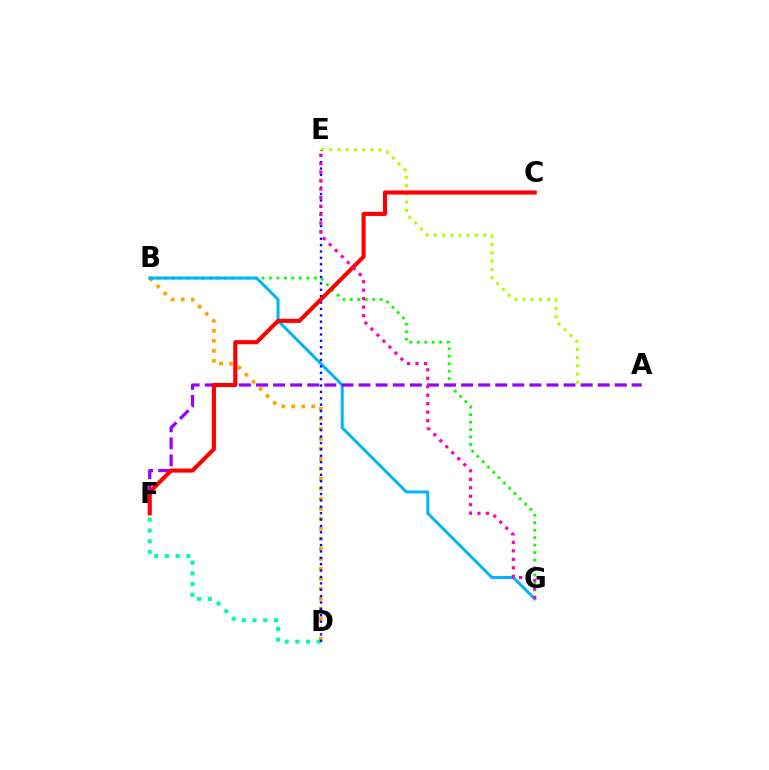{('A', 'E'): [{'color': '#b3ff00', 'line_style': 'dotted', 'thickness': 2.24}], ('B', 'D'): [{'color': '#ffa500', 'line_style': 'dotted', 'thickness': 2.72}], ('B', 'G'): [{'color': '#08ff00', 'line_style': 'dotted', 'thickness': 2.03}, {'color': '#00b5ff', 'line_style': 'solid', 'thickness': 2.16}], ('D', 'F'): [{'color': '#00ff9d', 'line_style': 'dotted', 'thickness': 2.91}], ('A', 'F'): [{'color': '#9b00ff', 'line_style': 'dashed', 'thickness': 2.32}], ('D', 'E'): [{'color': '#0010ff', 'line_style': 'dotted', 'thickness': 1.73}], ('C', 'F'): [{'color': '#ff0000', 'line_style': 'solid', 'thickness': 2.96}], ('E', 'G'): [{'color': '#ff00bd', 'line_style': 'dotted', 'thickness': 2.3}]}